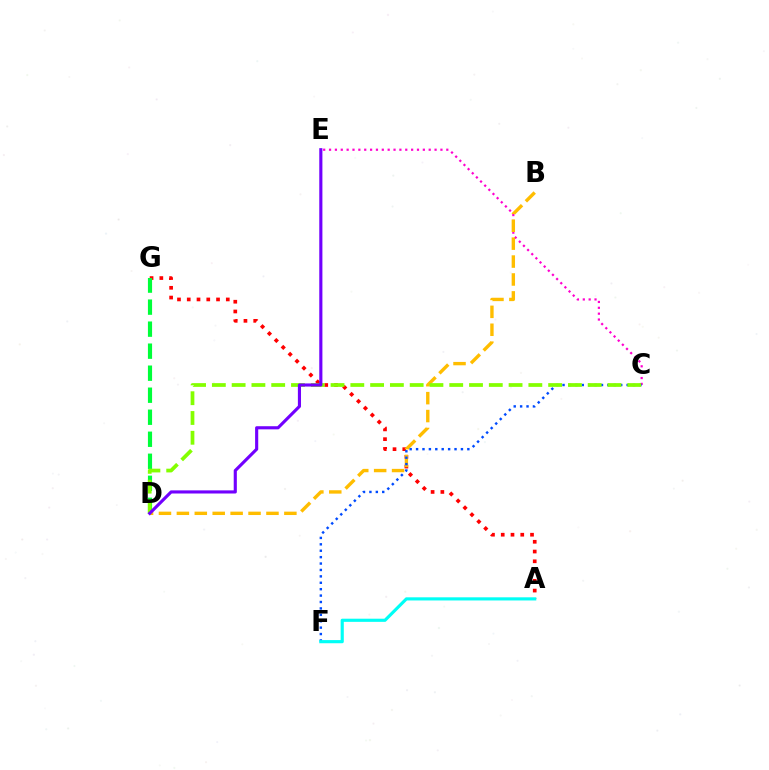{('A', 'G'): [{'color': '#ff0000', 'line_style': 'dotted', 'thickness': 2.65}], ('C', 'E'): [{'color': '#ff00cf', 'line_style': 'dotted', 'thickness': 1.59}], ('B', 'D'): [{'color': '#ffbd00', 'line_style': 'dashed', 'thickness': 2.43}], ('D', 'G'): [{'color': '#00ff39', 'line_style': 'dashed', 'thickness': 2.99}], ('C', 'F'): [{'color': '#004bff', 'line_style': 'dotted', 'thickness': 1.74}], ('C', 'D'): [{'color': '#84ff00', 'line_style': 'dashed', 'thickness': 2.69}], ('D', 'E'): [{'color': '#7200ff', 'line_style': 'solid', 'thickness': 2.25}], ('A', 'F'): [{'color': '#00fff6', 'line_style': 'solid', 'thickness': 2.27}]}